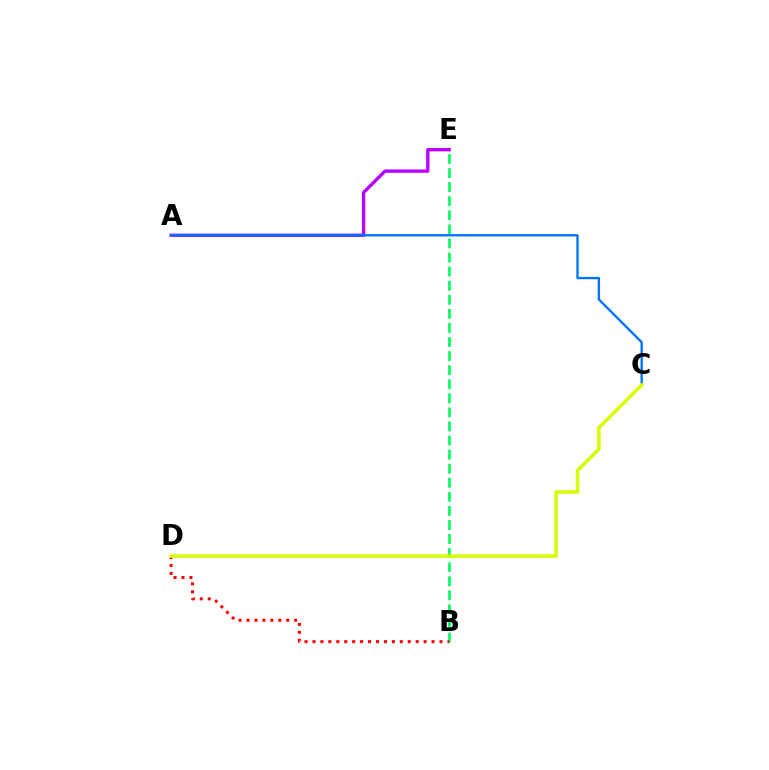{('B', 'E'): [{'color': '#00ff5c', 'line_style': 'dashed', 'thickness': 1.91}], ('A', 'E'): [{'color': '#b900ff', 'line_style': 'solid', 'thickness': 2.4}], ('B', 'D'): [{'color': '#ff0000', 'line_style': 'dotted', 'thickness': 2.16}], ('A', 'C'): [{'color': '#0074ff', 'line_style': 'solid', 'thickness': 1.69}], ('C', 'D'): [{'color': '#d1ff00', 'line_style': 'solid', 'thickness': 2.52}]}